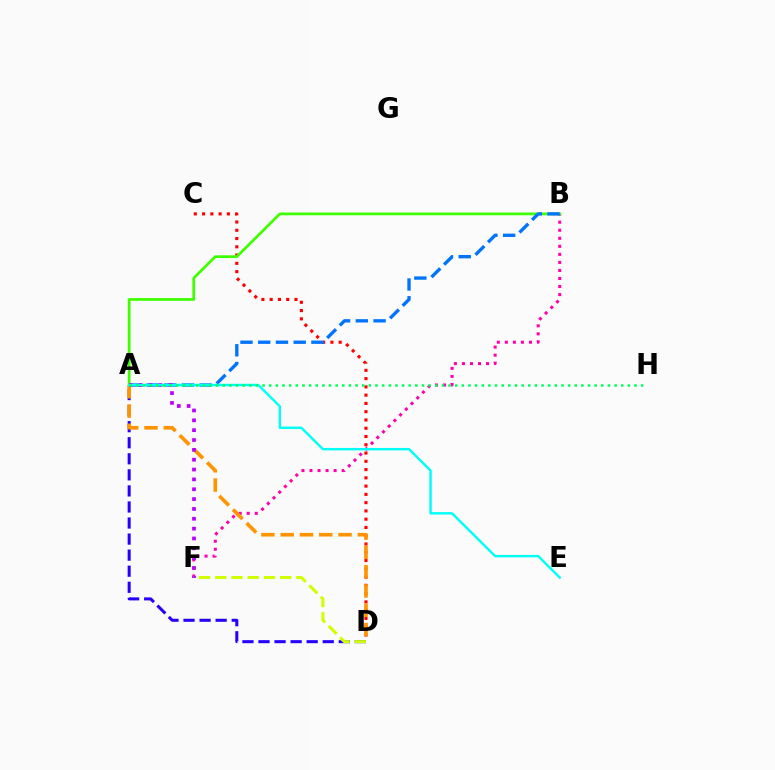{('B', 'F'): [{'color': '#ff00ac', 'line_style': 'dotted', 'thickness': 2.18}], ('C', 'D'): [{'color': '#ff0000', 'line_style': 'dotted', 'thickness': 2.25}], ('A', 'D'): [{'color': '#2500ff', 'line_style': 'dashed', 'thickness': 2.18}, {'color': '#ff9400', 'line_style': 'dashed', 'thickness': 2.62}], ('A', 'B'): [{'color': '#3dff00', 'line_style': 'solid', 'thickness': 1.97}, {'color': '#0074ff', 'line_style': 'dashed', 'thickness': 2.41}], ('A', 'F'): [{'color': '#b900ff', 'line_style': 'dotted', 'thickness': 2.68}], ('A', 'E'): [{'color': '#00fff6', 'line_style': 'solid', 'thickness': 1.75}], ('D', 'F'): [{'color': '#d1ff00', 'line_style': 'dashed', 'thickness': 2.21}], ('A', 'H'): [{'color': '#00ff5c', 'line_style': 'dotted', 'thickness': 1.8}]}